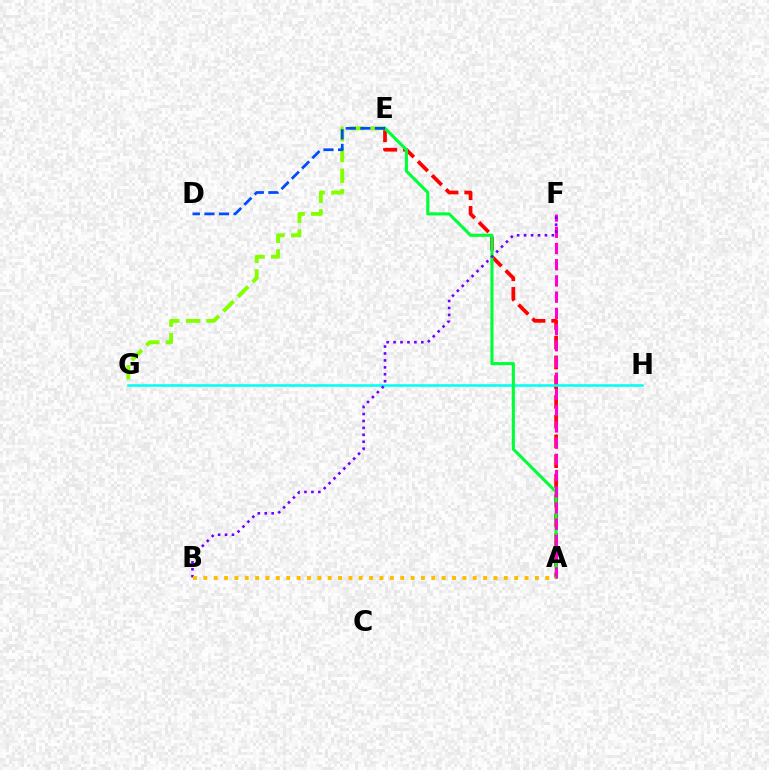{('A', 'E'): [{'color': '#ff0000', 'line_style': 'dashed', 'thickness': 2.68}, {'color': '#00ff39', 'line_style': 'solid', 'thickness': 2.23}], ('E', 'G'): [{'color': '#84ff00', 'line_style': 'dashed', 'thickness': 2.81}], ('G', 'H'): [{'color': '#00fff6', 'line_style': 'solid', 'thickness': 1.84}], ('A', 'F'): [{'color': '#ff00cf', 'line_style': 'dashed', 'thickness': 2.2}], ('B', 'F'): [{'color': '#7200ff', 'line_style': 'dotted', 'thickness': 1.89}], ('A', 'B'): [{'color': '#ffbd00', 'line_style': 'dotted', 'thickness': 2.82}], ('D', 'E'): [{'color': '#004bff', 'line_style': 'dashed', 'thickness': 1.98}]}